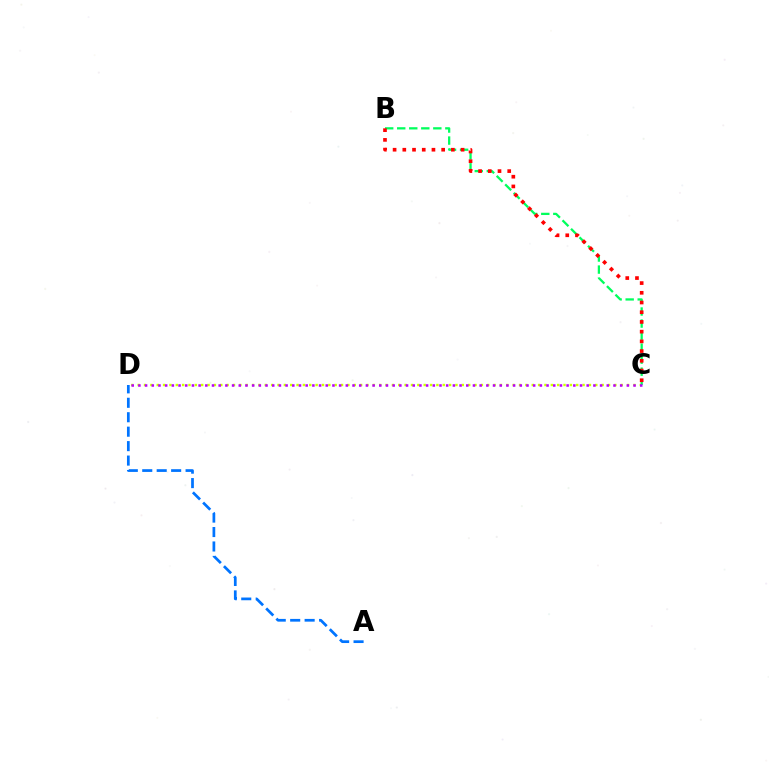{('C', 'D'): [{'color': '#d1ff00', 'line_style': 'dotted', 'thickness': 1.73}, {'color': '#b900ff', 'line_style': 'dotted', 'thickness': 1.82}], ('B', 'C'): [{'color': '#00ff5c', 'line_style': 'dashed', 'thickness': 1.63}, {'color': '#ff0000', 'line_style': 'dotted', 'thickness': 2.64}], ('A', 'D'): [{'color': '#0074ff', 'line_style': 'dashed', 'thickness': 1.96}]}